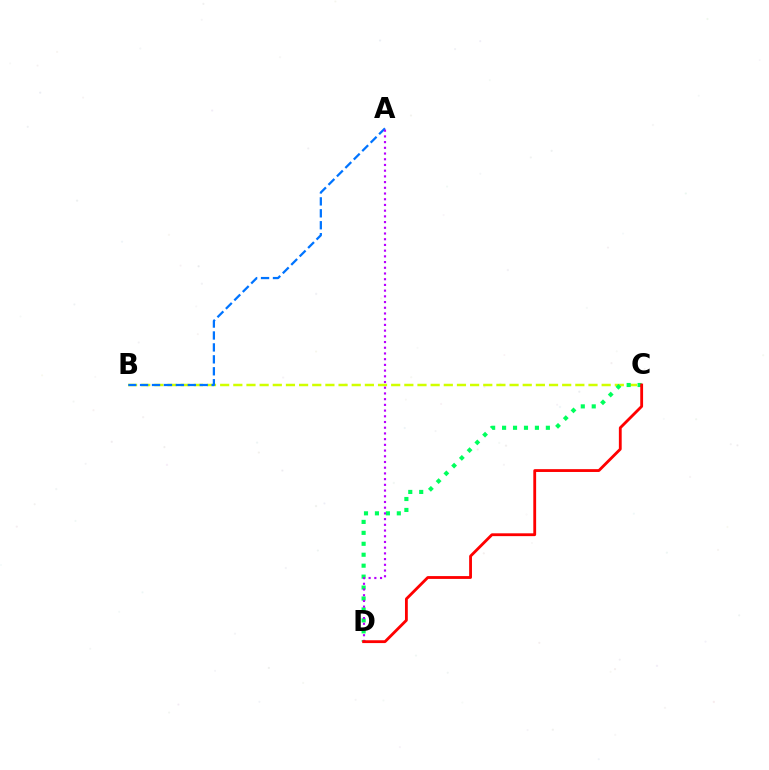{('B', 'C'): [{'color': '#d1ff00', 'line_style': 'dashed', 'thickness': 1.79}], ('A', 'B'): [{'color': '#0074ff', 'line_style': 'dashed', 'thickness': 1.62}], ('C', 'D'): [{'color': '#00ff5c', 'line_style': 'dotted', 'thickness': 2.97}, {'color': '#ff0000', 'line_style': 'solid', 'thickness': 2.03}], ('A', 'D'): [{'color': '#b900ff', 'line_style': 'dotted', 'thickness': 1.55}]}